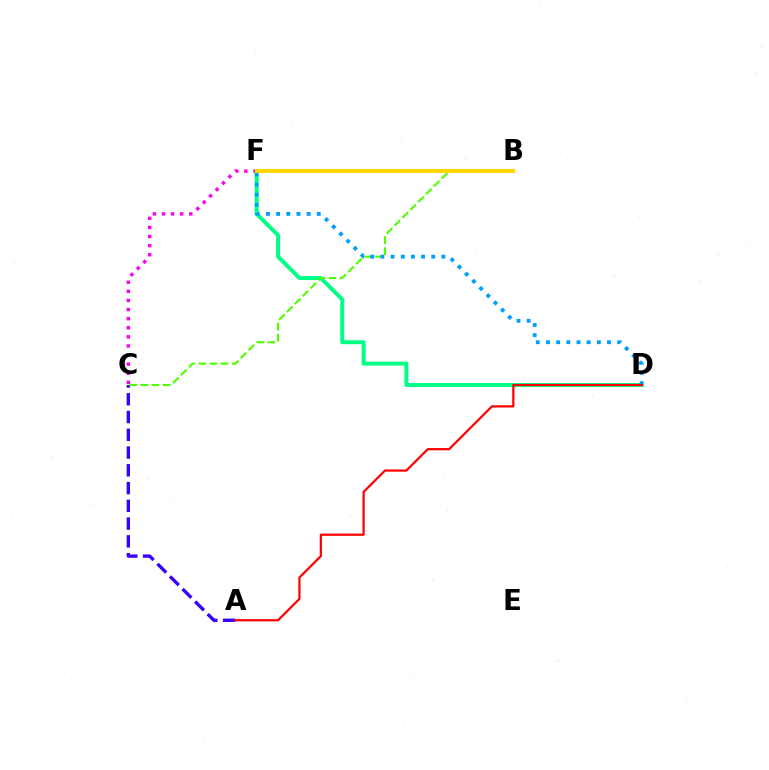{('C', 'F'): [{'color': '#ff00ed', 'line_style': 'dotted', 'thickness': 2.47}], ('D', 'F'): [{'color': '#00ff86', 'line_style': 'solid', 'thickness': 2.85}, {'color': '#009eff', 'line_style': 'dotted', 'thickness': 2.76}], ('A', 'C'): [{'color': '#3700ff', 'line_style': 'dashed', 'thickness': 2.41}], ('B', 'C'): [{'color': '#4fff00', 'line_style': 'dashed', 'thickness': 1.51}], ('A', 'D'): [{'color': '#ff0000', 'line_style': 'solid', 'thickness': 1.6}], ('B', 'F'): [{'color': '#ffd500', 'line_style': 'solid', 'thickness': 2.94}]}